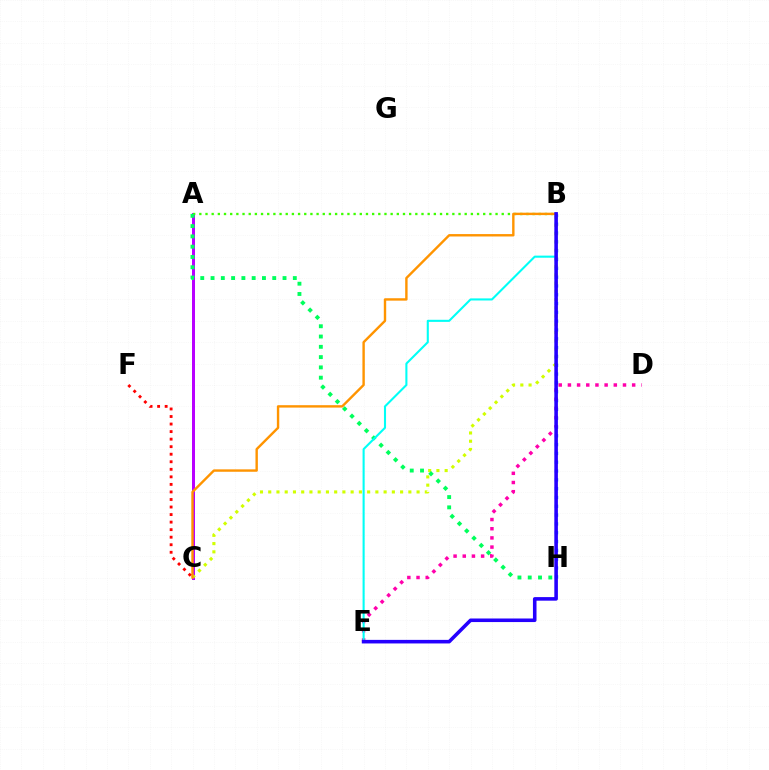{('B', 'H'): [{'color': '#0074ff', 'line_style': 'dotted', 'thickness': 2.4}], ('D', 'E'): [{'color': '#ff00ac', 'line_style': 'dotted', 'thickness': 2.49}], ('A', 'C'): [{'color': '#b900ff', 'line_style': 'solid', 'thickness': 2.16}], ('A', 'B'): [{'color': '#3dff00', 'line_style': 'dotted', 'thickness': 1.68}], ('B', 'C'): [{'color': '#d1ff00', 'line_style': 'dotted', 'thickness': 2.24}, {'color': '#ff9400', 'line_style': 'solid', 'thickness': 1.73}], ('A', 'H'): [{'color': '#00ff5c', 'line_style': 'dotted', 'thickness': 2.79}], ('C', 'F'): [{'color': '#ff0000', 'line_style': 'dotted', 'thickness': 2.05}], ('B', 'E'): [{'color': '#00fff6', 'line_style': 'solid', 'thickness': 1.51}, {'color': '#2500ff', 'line_style': 'solid', 'thickness': 2.57}]}